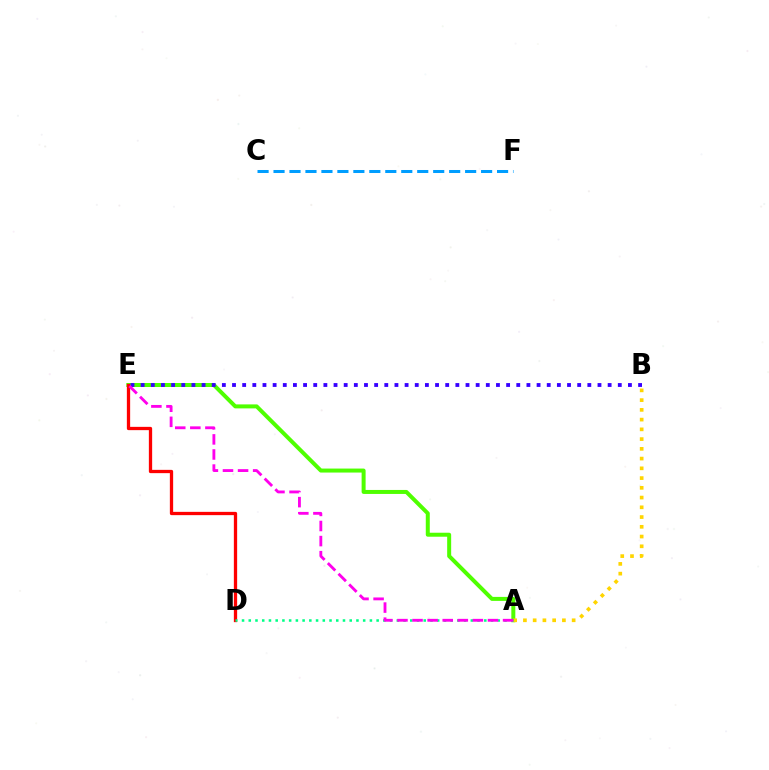{('C', 'F'): [{'color': '#009eff', 'line_style': 'dashed', 'thickness': 2.17}], ('A', 'E'): [{'color': '#4fff00', 'line_style': 'solid', 'thickness': 2.87}, {'color': '#ff00ed', 'line_style': 'dashed', 'thickness': 2.05}], ('A', 'B'): [{'color': '#ffd500', 'line_style': 'dotted', 'thickness': 2.65}], ('D', 'E'): [{'color': '#ff0000', 'line_style': 'solid', 'thickness': 2.37}], ('A', 'D'): [{'color': '#00ff86', 'line_style': 'dotted', 'thickness': 1.83}], ('B', 'E'): [{'color': '#3700ff', 'line_style': 'dotted', 'thickness': 2.76}]}